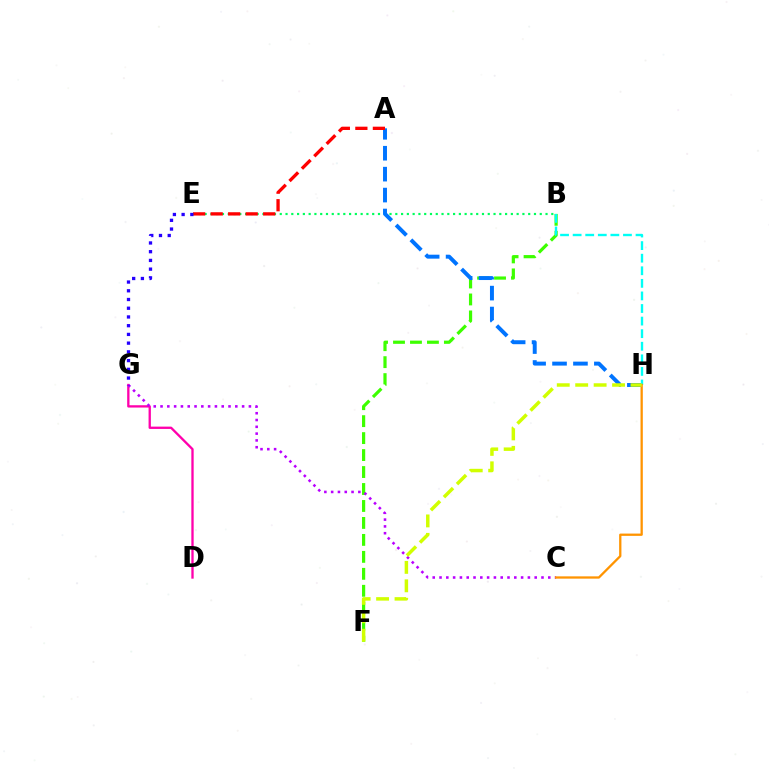{('B', 'F'): [{'color': '#3dff00', 'line_style': 'dashed', 'thickness': 2.3}], ('D', 'G'): [{'color': '#ff00ac', 'line_style': 'solid', 'thickness': 1.67}], ('B', 'E'): [{'color': '#00ff5c', 'line_style': 'dotted', 'thickness': 1.57}], ('A', 'H'): [{'color': '#0074ff', 'line_style': 'dashed', 'thickness': 2.84}], ('A', 'E'): [{'color': '#ff0000', 'line_style': 'dashed', 'thickness': 2.38}], ('C', 'G'): [{'color': '#b900ff', 'line_style': 'dotted', 'thickness': 1.85}], ('E', 'G'): [{'color': '#2500ff', 'line_style': 'dotted', 'thickness': 2.37}], ('B', 'H'): [{'color': '#00fff6', 'line_style': 'dashed', 'thickness': 1.71}], ('C', 'H'): [{'color': '#ff9400', 'line_style': 'solid', 'thickness': 1.65}], ('F', 'H'): [{'color': '#d1ff00', 'line_style': 'dashed', 'thickness': 2.5}]}